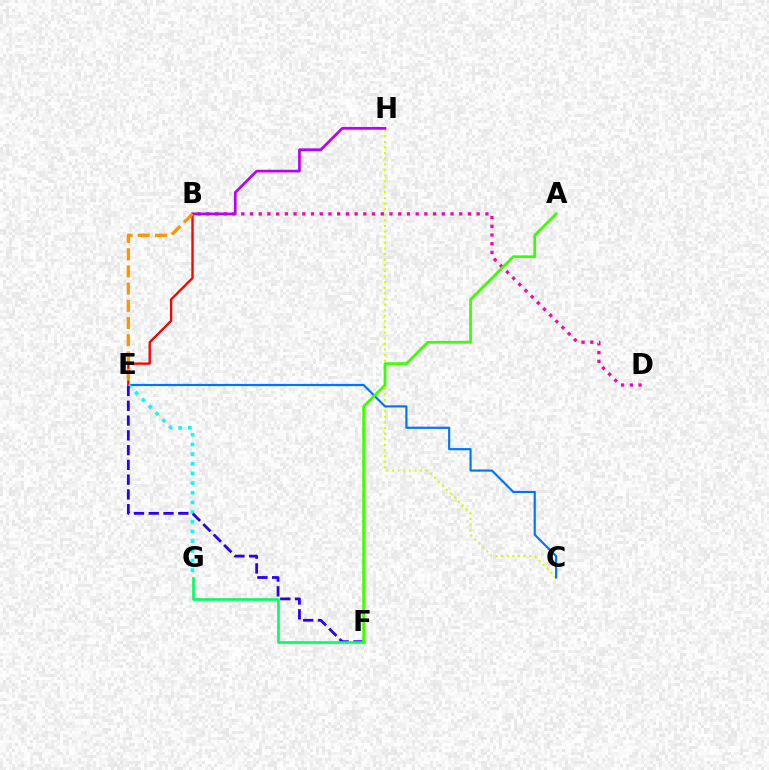{('C', 'H'): [{'color': '#d1ff00', 'line_style': 'dotted', 'thickness': 1.52}], ('C', 'E'): [{'color': '#0074ff', 'line_style': 'solid', 'thickness': 1.56}], ('B', 'E'): [{'color': '#ff0000', 'line_style': 'solid', 'thickness': 1.69}, {'color': '#ff9400', 'line_style': 'dashed', 'thickness': 2.34}], ('E', 'G'): [{'color': '#00fff6', 'line_style': 'dotted', 'thickness': 2.63}], ('B', 'D'): [{'color': '#ff00ac', 'line_style': 'dotted', 'thickness': 2.37}], ('E', 'F'): [{'color': '#2500ff', 'line_style': 'dashed', 'thickness': 2.01}], ('B', 'H'): [{'color': '#b900ff', 'line_style': 'solid', 'thickness': 1.96}], ('F', 'G'): [{'color': '#00ff5c', 'line_style': 'solid', 'thickness': 1.87}], ('A', 'F'): [{'color': '#3dff00', 'line_style': 'solid', 'thickness': 1.94}]}